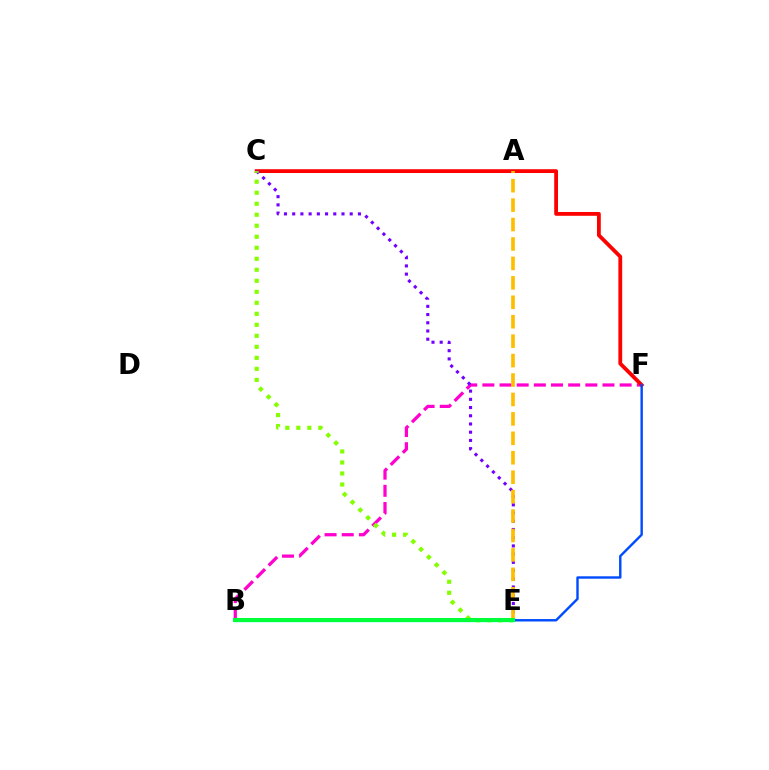{('B', 'F'): [{'color': '#ff00cf', 'line_style': 'dashed', 'thickness': 2.33}], ('C', 'F'): [{'color': '#ff0000', 'line_style': 'solid', 'thickness': 2.74}], ('B', 'E'): [{'color': '#00fff6', 'line_style': 'solid', 'thickness': 2.41}, {'color': '#00ff39', 'line_style': 'solid', 'thickness': 2.91}], ('C', 'E'): [{'color': '#7200ff', 'line_style': 'dotted', 'thickness': 2.23}, {'color': '#84ff00', 'line_style': 'dotted', 'thickness': 2.99}], ('A', 'E'): [{'color': '#ffbd00', 'line_style': 'dashed', 'thickness': 2.64}], ('E', 'F'): [{'color': '#004bff', 'line_style': 'solid', 'thickness': 1.74}]}